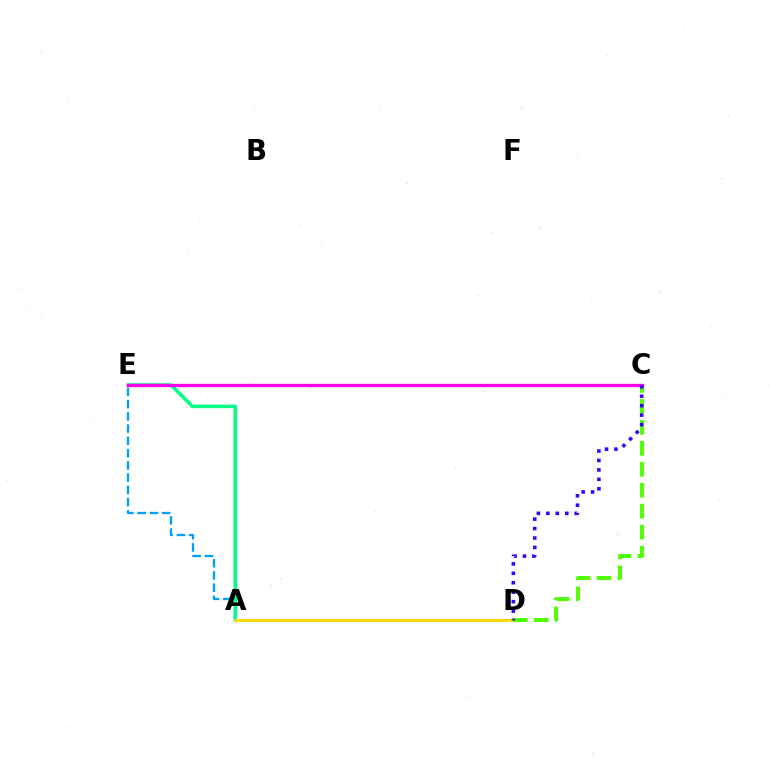{('C', 'E'): [{'color': '#ff0000', 'line_style': 'dotted', 'thickness': 1.85}, {'color': '#ff00ed', 'line_style': 'solid', 'thickness': 2.4}], ('A', 'E'): [{'color': '#009eff', 'line_style': 'dashed', 'thickness': 1.66}, {'color': '#00ff86', 'line_style': 'solid', 'thickness': 2.55}], ('A', 'D'): [{'color': '#ffd500', 'line_style': 'solid', 'thickness': 2.01}], ('C', 'D'): [{'color': '#4fff00', 'line_style': 'dashed', 'thickness': 2.85}, {'color': '#3700ff', 'line_style': 'dotted', 'thickness': 2.57}]}